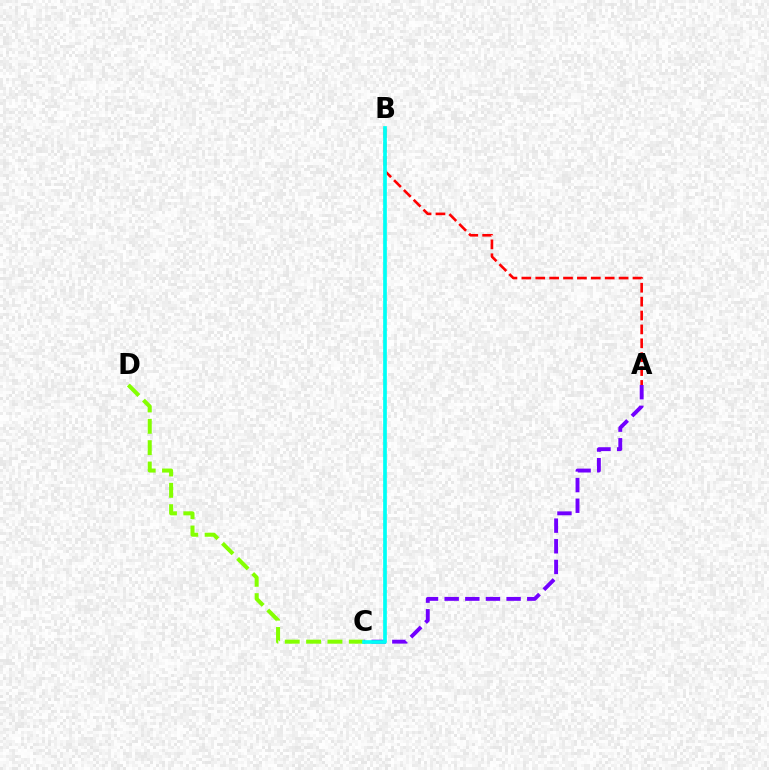{('C', 'D'): [{'color': '#84ff00', 'line_style': 'dashed', 'thickness': 2.9}], ('A', 'B'): [{'color': '#ff0000', 'line_style': 'dashed', 'thickness': 1.89}], ('A', 'C'): [{'color': '#7200ff', 'line_style': 'dashed', 'thickness': 2.8}], ('B', 'C'): [{'color': '#00fff6', 'line_style': 'solid', 'thickness': 2.66}]}